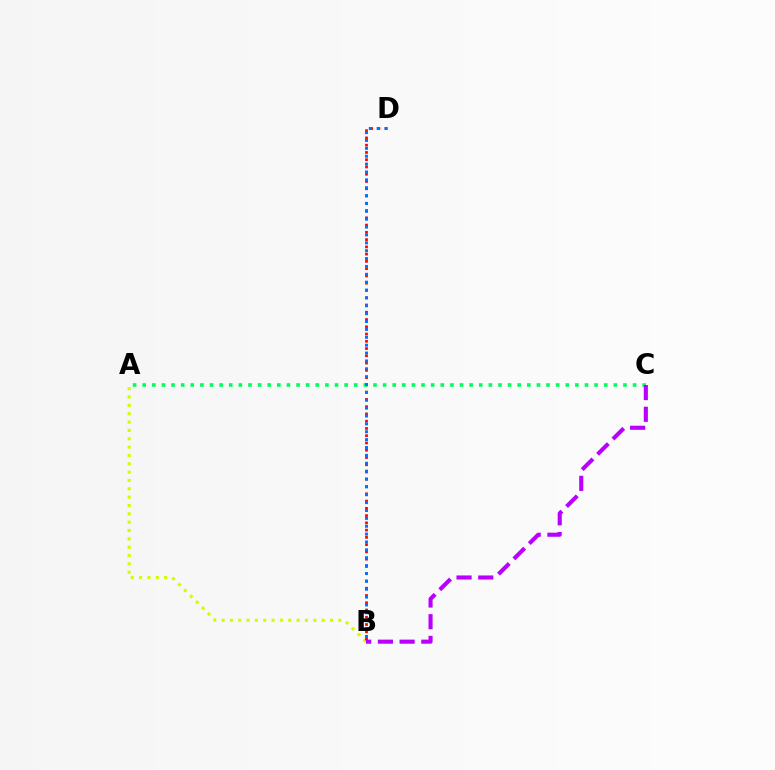{('A', 'B'): [{'color': '#d1ff00', 'line_style': 'dotted', 'thickness': 2.27}], ('B', 'D'): [{'color': '#ff0000', 'line_style': 'dotted', 'thickness': 1.97}, {'color': '#0074ff', 'line_style': 'dotted', 'thickness': 2.14}], ('A', 'C'): [{'color': '#00ff5c', 'line_style': 'dotted', 'thickness': 2.61}], ('B', 'C'): [{'color': '#b900ff', 'line_style': 'dashed', 'thickness': 2.95}]}